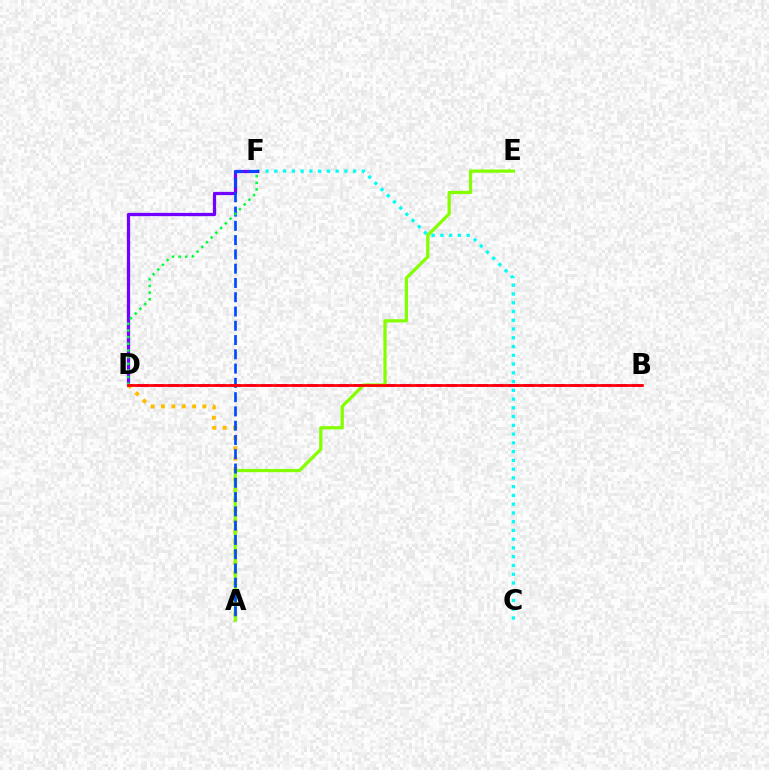{('B', 'D'): [{'color': '#ff00cf', 'line_style': 'dashed', 'thickness': 2.1}, {'color': '#ff0000', 'line_style': 'solid', 'thickness': 1.95}], ('C', 'F'): [{'color': '#00fff6', 'line_style': 'dotted', 'thickness': 2.38}], ('D', 'F'): [{'color': '#7200ff', 'line_style': 'solid', 'thickness': 2.34}, {'color': '#00ff39', 'line_style': 'dotted', 'thickness': 1.81}], ('A', 'D'): [{'color': '#ffbd00', 'line_style': 'dotted', 'thickness': 2.82}], ('A', 'E'): [{'color': '#84ff00', 'line_style': 'solid', 'thickness': 2.34}], ('A', 'F'): [{'color': '#004bff', 'line_style': 'dashed', 'thickness': 1.94}]}